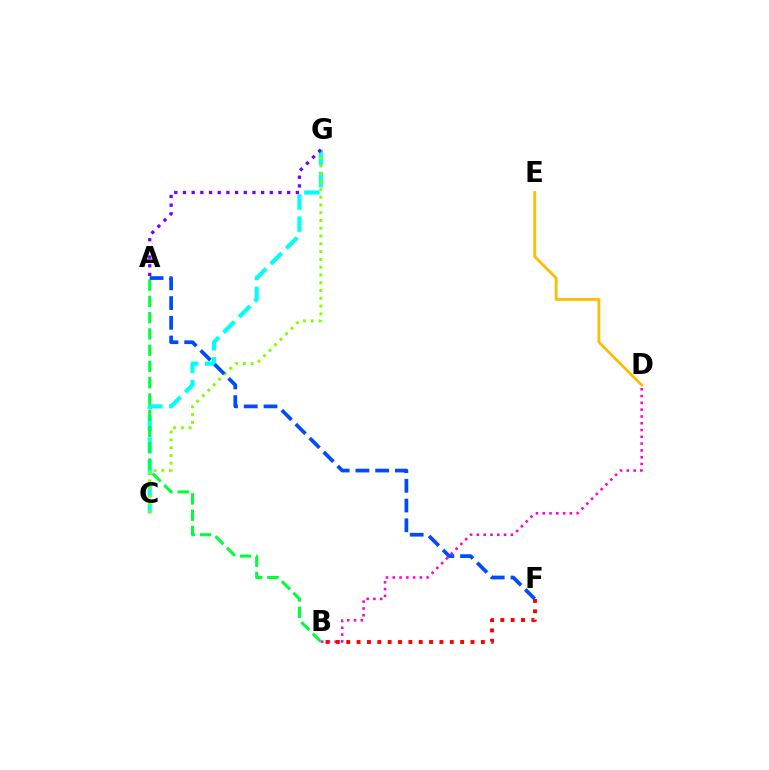{('C', 'G'): [{'color': '#00fff6', 'line_style': 'dashed', 'thickness': 2.99}, {'color': '#84ff00', 'line_style': 'dotted', 'thickness': 2.11}], ('B', 'D'): [{'color': '#ff00cf', 'line_style': 'dotted', 'thickness': 1.84}], ('A', 'B'): [{'color': '#00ff39', 'line_style': 'dashed', 'thickness': 2.21}], ('B', 'F'): [{'color': '#ff0000', 'line_style': 'dotted', 'thickness': 2.81}], ('D', 'E'): [{'color': '#ffbd00', 'line_style': 'solid', 'thickness': 2.0}], ('A', 'F'): [{'color': '#004bff', 'line_style': 'dashed', 'thickness': 2.68}], ('A', 'G'): [{'color': '#7200ff', 'line_style': 'dotted', 'thickness': 2.36}]}